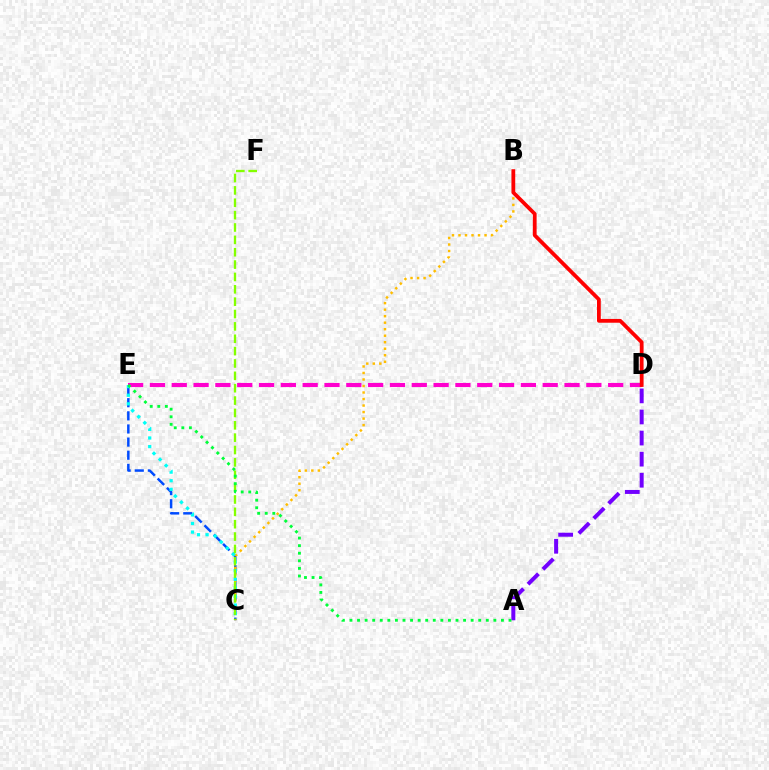{('C', 'E'): [{'color': '#004bff', 'line_style': 'dashed', 'thickness': 1.78}, {'color': '#00fff6', 'line_style': 'dotted', 'thickness': 2.34}], ('A', 'D'): [{'color': '#7200ff', 'line_style': 'dashed', 'thickness': 2.86}], ('B', 'C'): [{'color': '#ffbd00', 'line_style': 'dotted', 'thickness': 1.77}], ('D', 'E'): [{'color': '#ff00cf', 'line_style': 'dashed', 'thickness': 2.96}], ('C', 'F'): [{'color': '#84ff00', 'line_style': 'dashed', 'thickness': 1.68}], ('A', 'E'): [{'color': '#00ff39', 'line_style': 'dotted', 'thickness': 2.06}], ('B', 'D'): [{'color': '#ff0000', 'line_style': 'solid', 'thickness': 2.72}]}